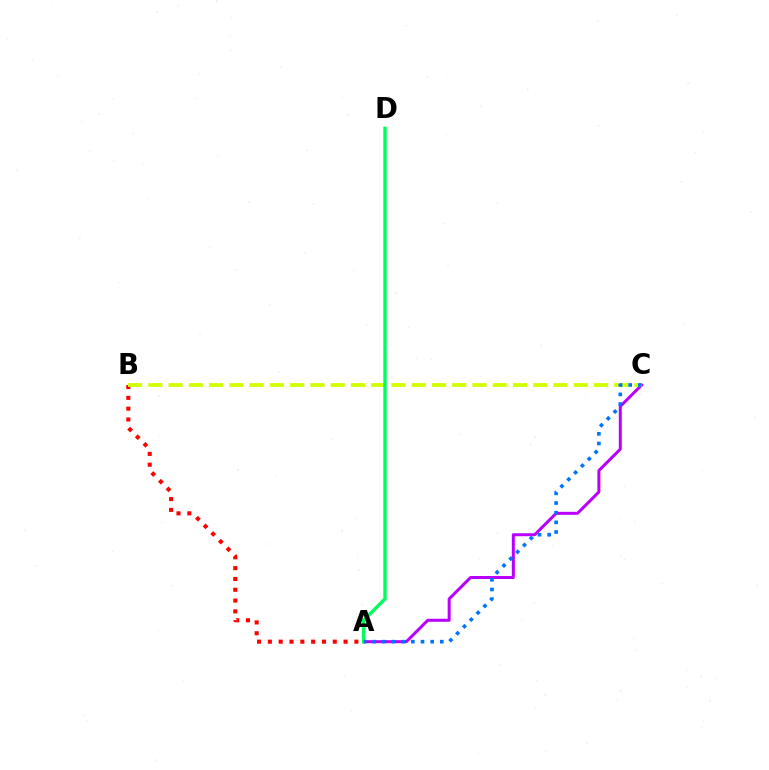{('A', 'C'): [{'color': '#b900ff', 'line_style': 'solid', 'thickness': 2.16}, {'color': '#0074ff', 'line_style': 'dotted', 'thickness': 2.62}], ('A', 'B'): [{'color': '#ff0000', 'line_style': 'dotted', 'thickness': 2.94}], ('B', 'C'): [{'color': '#d1ff00', 'line_style': 'dashed', 'thickness': 2.75}], ('A', 'D'): [{'color': '#00ff5c', 'line_style': 'solid', 'thickness': 2.44}]}